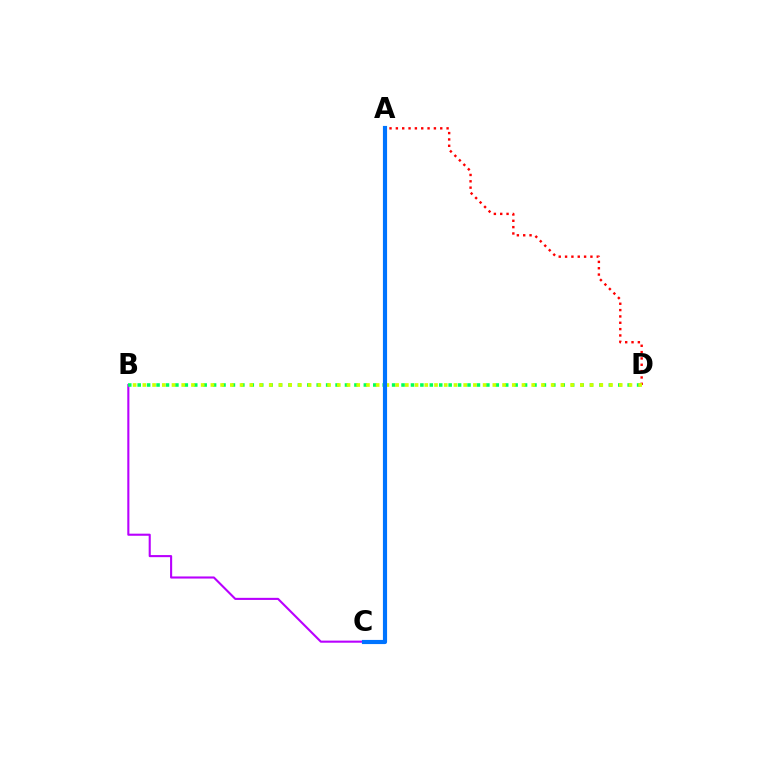{('B', 'C'): [{'color': '#b900ff', 'line_style': 'solid', 'thickness': 1.51}], ('B', 'D'): [{'color': '#00ff5c', 'line_style': 'dotted', 'thickness': 2.56}, {'color': '#d1ff00', 'line_style': 'dotted', 'thickness': 2.64}], ('A', 'D'): [{'color': '#ff0000', 'line_style': 'dotted', 'thickness': 1.72}], ('A', 'C'): [{'color': '#0074ff', 'line_style': 'solid', 'thickness': 2.99}]}